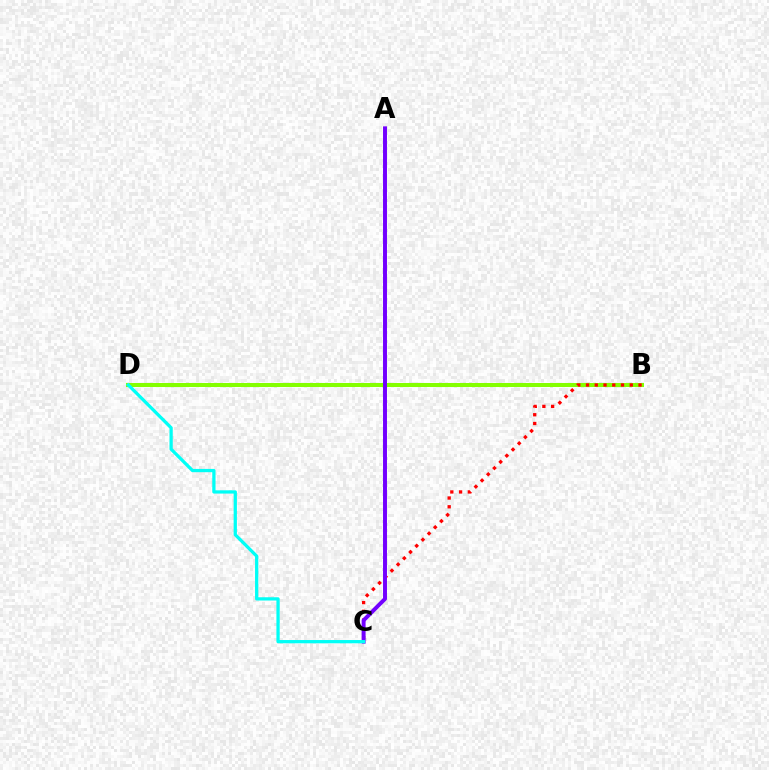{('B', 'D'): [{'color': '#84ff00', 'line_style': 'solid', 'thickness': 2.89}], ('B', 'C'): [{'color': '#ff0000', 'line_style': 'dotted', 'thickness': 2.38}], ('A', 'C'): [{'color': '#7200ff', 'line_style': 'solid', 'thickness': 2.85}], ('C', 'D'): [{'color': '#00fff6', 'line_style': 'solid', 'thickness': 2.35}]}